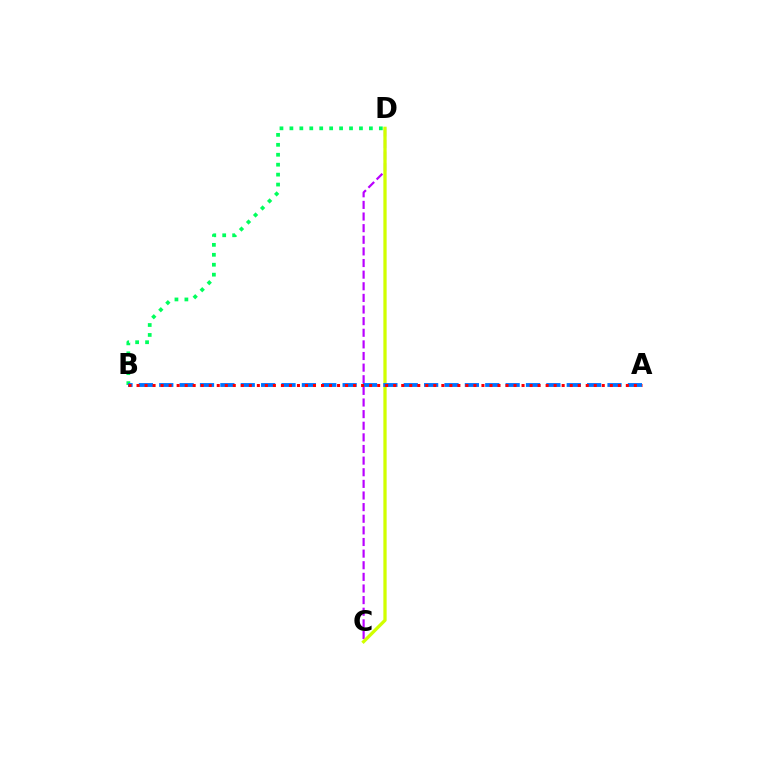{('C', 'D'): [{'color': '#b900ff', 'line_style': 'dashed', 'thickness': 1.58}, {'color': '#d1ff00', 'line_style': 'solid', 'thickness': 2.36}], ('B', 'D'): [{'color': '#00ff5c', 'line_style': 'dotted', 'thickness': 2.7}], ('A', 'B'): [{'color': '#0074ff', 'line_style': 'dashed', 'thickness': 2.77}, {'color': '#ff0000', 'line_style': 'dotted', 'thickness': 2.18}]}